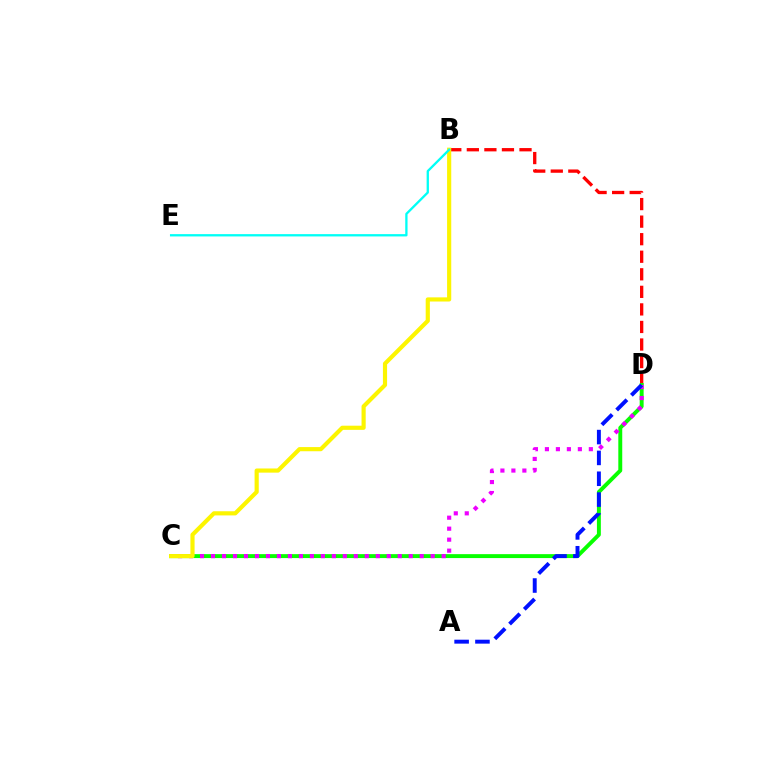{('B', 'D'): [{'color': '#ff0000', 'line_style': 'dashed', 'thickness': 2.38}], ('C', 'D'): [{'color': '#08ff00', 'line_style': 'solid', 'thickness': 2.83}, {'color': '#ee00ff', 'line_style': 'dotted', 'thickness': 2.98}], ('A', 'D'): [{'color': '#0010ff', 'line_style': 'dashed', 'thickness': 2.83}], ('B', 'C'): [{'color': '#fcf500', 'line_style': 'solid', 'thickness': 2.99}], ('B', 'E'): [{'color': '#00fff6', 'line_style': 'solid', 'thickness': 1.66}]}